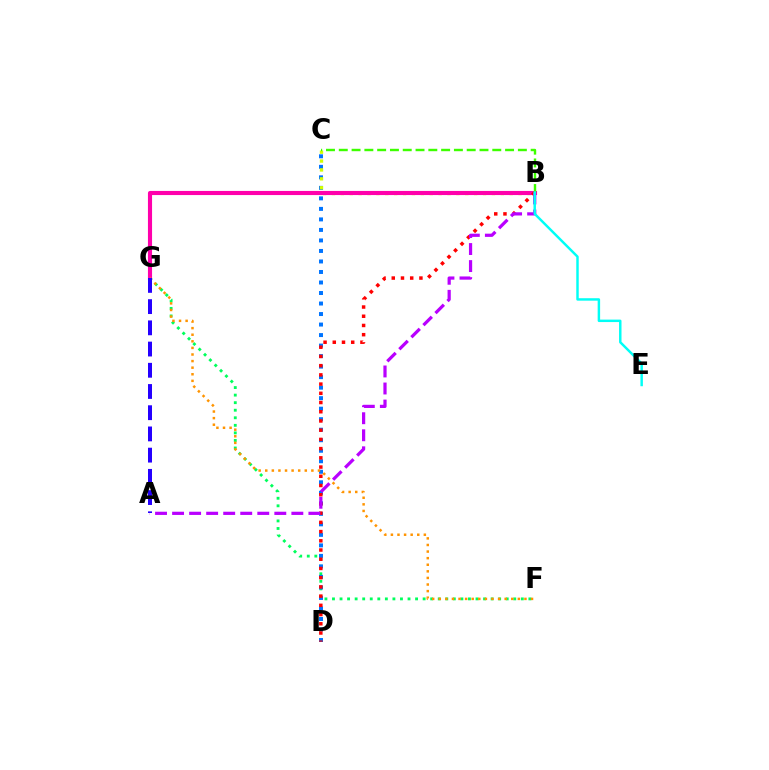{('F', 'G'): [{'color': '#00ff5c', 'line_style': 'dotted', 'thickness': 2.05}, {'color': '#ff9400', 'line_style': 'dotted', 'thickness': 1.79}], ('C', 'D'): [{'color': '#0074ff', 'line_style': 'dotted', 'thickness': 2.86}], ('B', 'C'): [{'color': '#d1ff00', 'line_style': 'dotted', 'thickness': 2.41}, {'color': '#3dff00', 'line_style': 'dashed', 'thickness': 1.74}], ('B', 'G'): [{'color': '#ff00ac', 'line_style': 'solid', 'thickness': 2.96}], ('B', 'D'): [{'color': '#ff0000', 'line_style': 'dotted', 'thickness': 2.5}], ('A', 'B'): [{'color': '#b900ff', 'line_style': 'dashed', 'thickness': 2.31}], ('B', 'E'): [{'color': '#00fff6', 'line_style': 'solid', 'thickness': 1.77}], ('A', 'G'): [{'color': '#2500ff', 'line_style': 'dashed', 'thickness': 2.88}]}